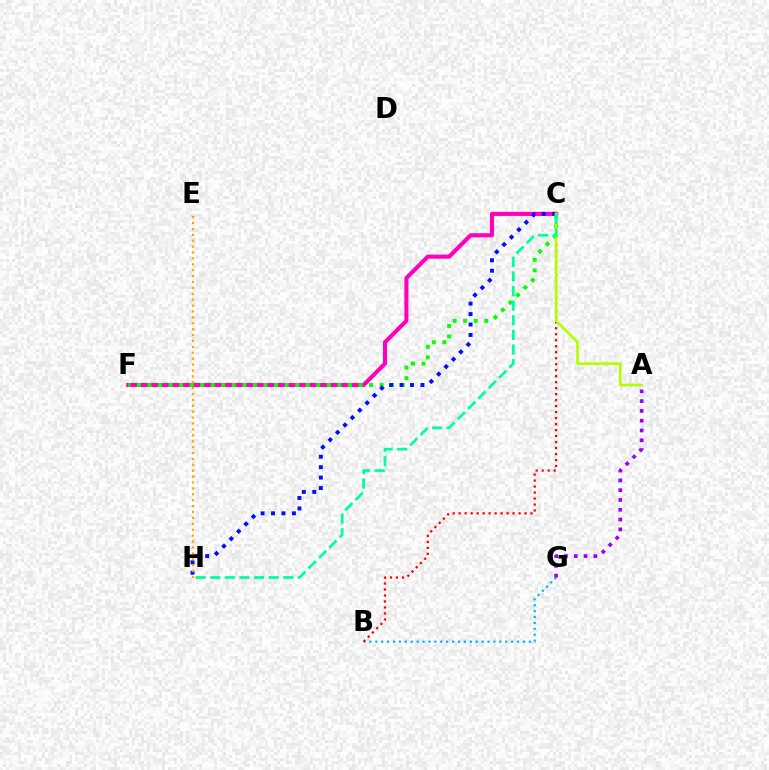{('C', 'F'): [{'color': '#ff00bd', 'line_style': 'solid', 'thickness': 2.95}, {'color': '#08ff00', 'line_style': 'dotted', 'thickness': 2.87}], ('B', 'G'): [{'color': '#00b5ff', 'line_style': 'dotted', 'thickness': 1.6}], ('B', 'C'): [{'color': '#ff0000', 'line_style': 'dotted', 'thickness': 1.63}], ('C', 'H'): [{'color': '#0010ff', 'line_style': 'dotted', 'thickness': 2.84}, {'color': '#00ff9d', 'line_style': 'dashed', 'thickness': 1.99}], ('A', 'C'): [{'color': '#b3ff00', 'line_style': 'solid', 'thickness': 1.92}], ('E', 'H'): [{'color': '#ffa500', 'line_style': 'dotted', 'thickness': 1.6}], ('A', 'G'): [{'color': '#9b00ff', 'line_style': 'dotted', 'thickness': 2.66}]}